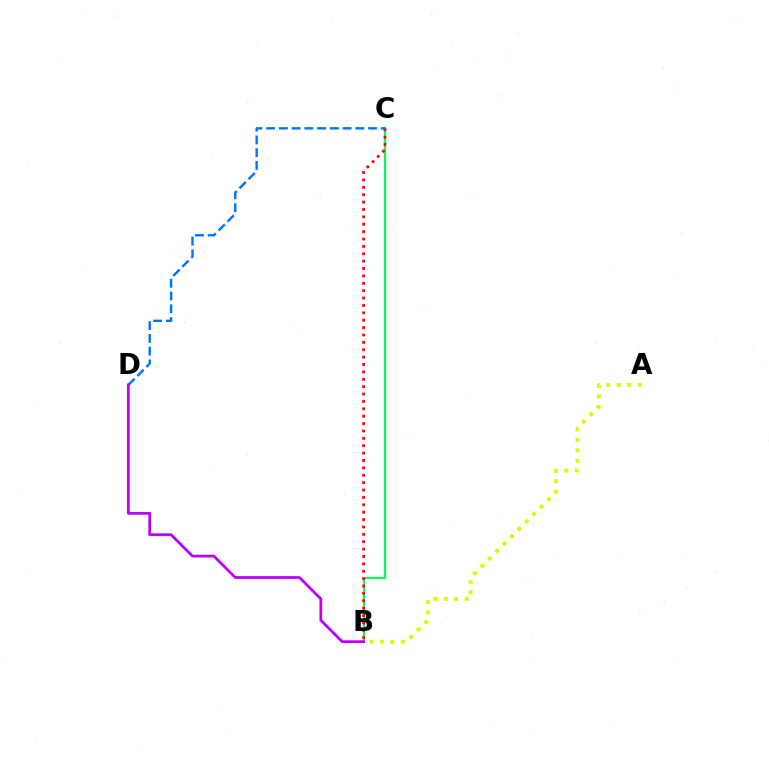{('A', 'B'): [{'color': '#d1ff00', 'line_style': 'dotted', 'thickness': 2.84}], ('B', 'C'): [{'color': '#00ff5c', 'line_style': 'solid', 'thickness': 1.6}, {'color': '#ff0000', 'line_style': 'dotted', 'thickness': 2.01}], ('C', 'D'): [{'color': '#0074ff', 'line_style': 'dashed', 'thickness': 1.73}], ('B', 'D'): [{'color': '#b900ff', 'line_style': 'solid', 'thickness': 1.98}]}